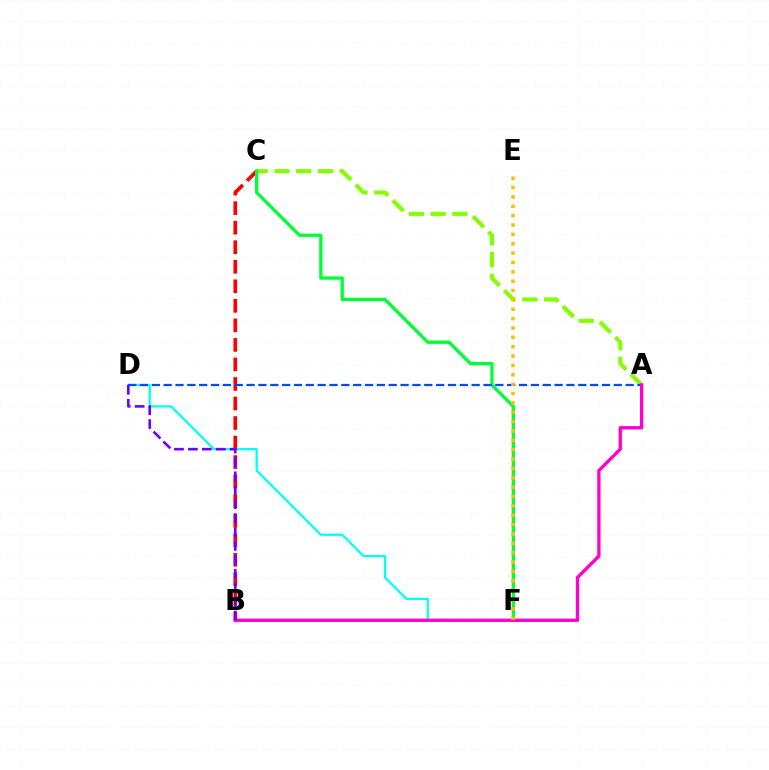{('D', 'F'): [{'color': '#00fff6', 'line_style': 'solid', 'thickness': 1.62}], ('B', 'C'): [{'color': '#ff0000', 'line_style': 'dashed', 'thickness': 2.65}], ('A', 'C'): [{'color': '#84ff00', 'line_style': 'dashed', 'thickness': 2.95}], ('C', 'F'): [{'color': '#00ff39', 'line_style': 'solid', 'thickness': 2.39}], ('A', 'D'): [{'color': '#004bff', 'line_style': 'dashed', 'thickness': 1.61}], ('A', 'B'): [{'color': '#ff00cf', 'line_style': 'solid', 'thickness': 2.4}], ('B', 'D'): [{'color': '#7200ff', 'line_style': 'dashed', 'thickness': 1.89}], ('E', 'F'): [{'color': '#ffbd00', 'line_style': 'dotted', 'thickness': 2.54}]}